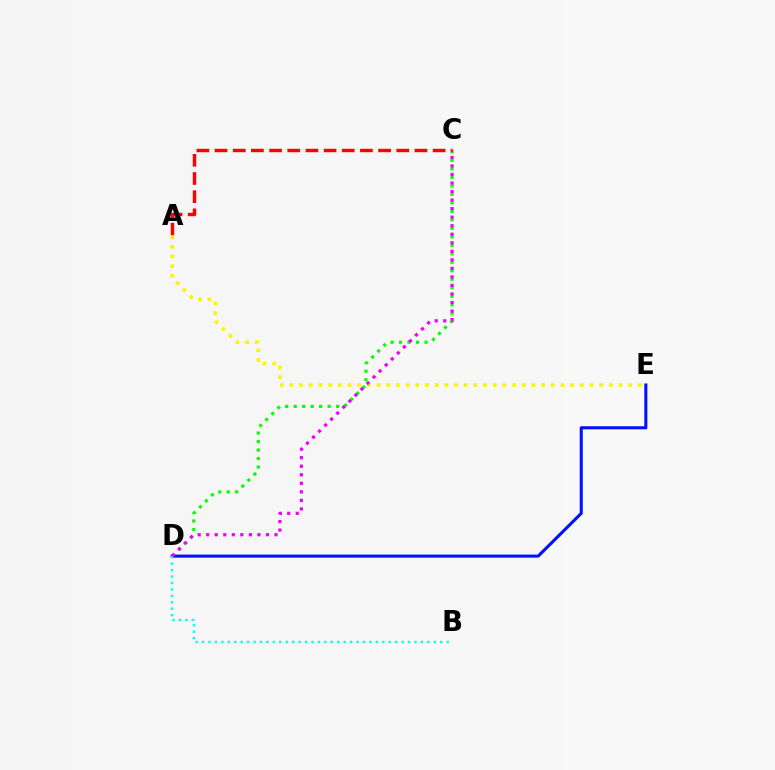{('C', 'D'): [{'color': '#08ff00', 'line_style': 'dotted', 'thickness': 2.31}, {'color': '#ee00ff', 'line_style': 'dotted', 'thickness': 2.32}], ('A', 'C'): [{'color': '#ff0000', 'line_style': 'dashed', 'thickness': 2.47}], ('D', 'E'): [{'color': '#0010ff', 'line_style': 'solid', 'thickness': 2.2}], ('A', 'E'): [{'color': '#fcf500', 'line_style': 'dotted', 'thickness': 2.63}], ('B', 'D'): [{'color': '#00fff6', 'line_style': 'dotted', 'thickness': 1.75}]}